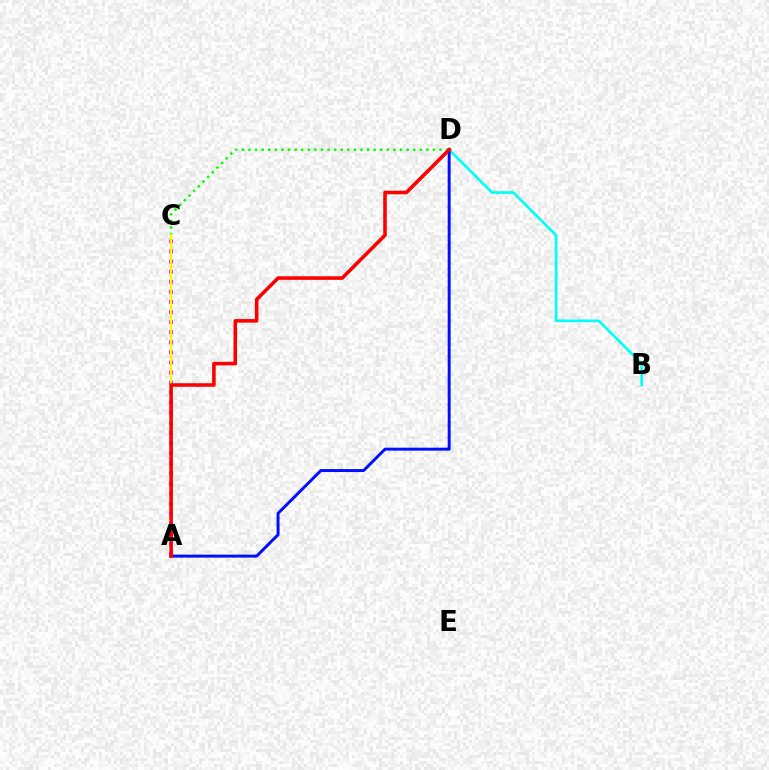{('C', 'D'): [{'color': '#08ff00', 'line_style': 'dotted', 'thickness': 1.79}], ('A', 'C'): [{'color': '#ee00ff', 'line_style': 'dotted', 'thickness': 2.74}, {'color': '#fcf500', 'line_style': 'solid', 'thickness': 1.62}], ('B', 'D'): [{'color': '#00fff6', 'line_style': 'solid', 'thickness': 1.91}], ('A', 'D'): [{'color': '#0010ff', 'line_style': 'solid', 'thickness': 2.14}, {'color': '#ff0000', 'line_style': 'solid', 'thickness': 2.57}]}